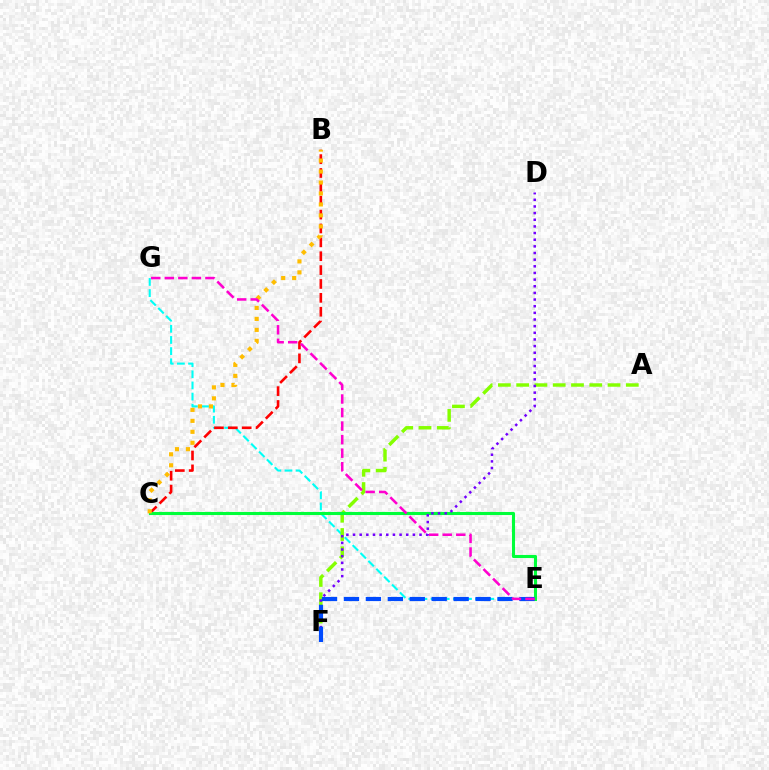{('E', 'G'): [{'color': '#00fff6', 'line_style': 'dashed', 'thickness': 1.51}, {'color': '#ff00cf', 'line_style': 'dashed', 'thickness': 1.84}], ('A', 'F'): [{'color': '#84ff00', 'line_style': 'dashed', 'thickness': 2.48}], ('B', 'C'): [{'color': '#ff0000', 'line_style': 'dashed', 'thickness': 1.88}, {'color': '#ffbd00', 'line_style': 'dotted', 'thickness': 2.98}], ('C', 'E'): [{'color': '#00ff39', 'line_style': 'solid', 'thickness': 2.22}], ('D', 'F'): [{'color': '#7200ff', 'line_style': 'dotted', 'thickness': 1.81}], ('E', 'F'): [{'color': '#004bff', 'line_style': 'dashed', 'thickness': 2.98}]}